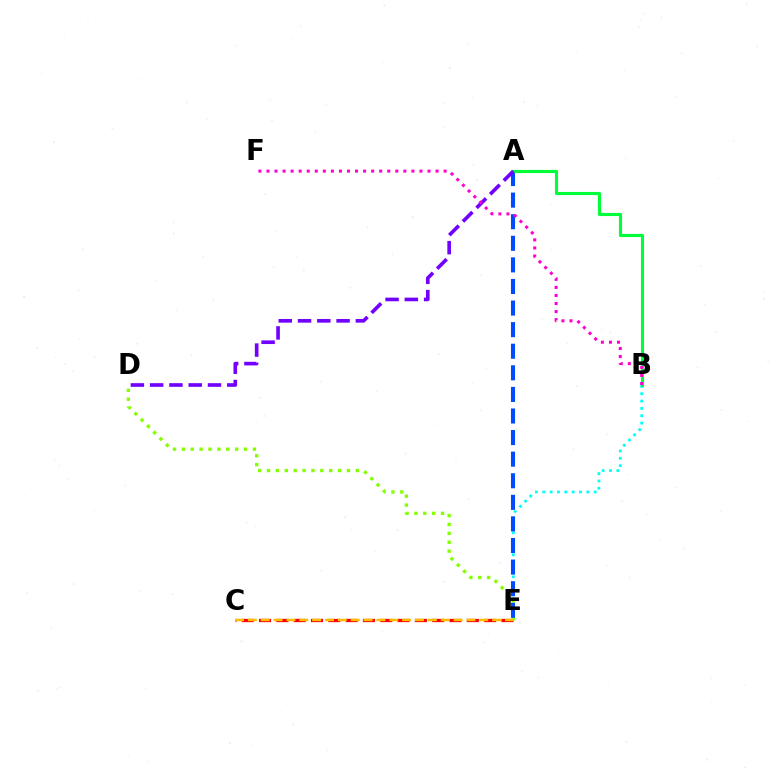{('C', 'E'): [{'color': '#ff0000', 'line_style': 'dashed', 'thickness': 2.35}, {'color': '#ffbd00', 'line_style': 'dashed', 'thickness': 1.75}], ('B', 'E'): [{'color': '#00fff6', 'line_style': 'dotted', 'thickness': 2.0}], ('D', 'E'): [{'color': '#84ff00', 'line_style': 'dotted', 'thickness': 2.41}], ('A', 'E'): [{'color': '#004bff', 'line_style': 'dashed', 'thickness': 2.93}], ('A', 'B'): [{'color': '#00ff39', 'line_style': 'solid', 'thickness': 2.25}], ('A', 'D'): [{'color': '#7200ff', 'line_style': 'dashed', 'thickness': 2.62}], ('B', 'F'): [{'color': '#ff00cf', 'line_style': 'dotted', 'thickness': 2.19}]}